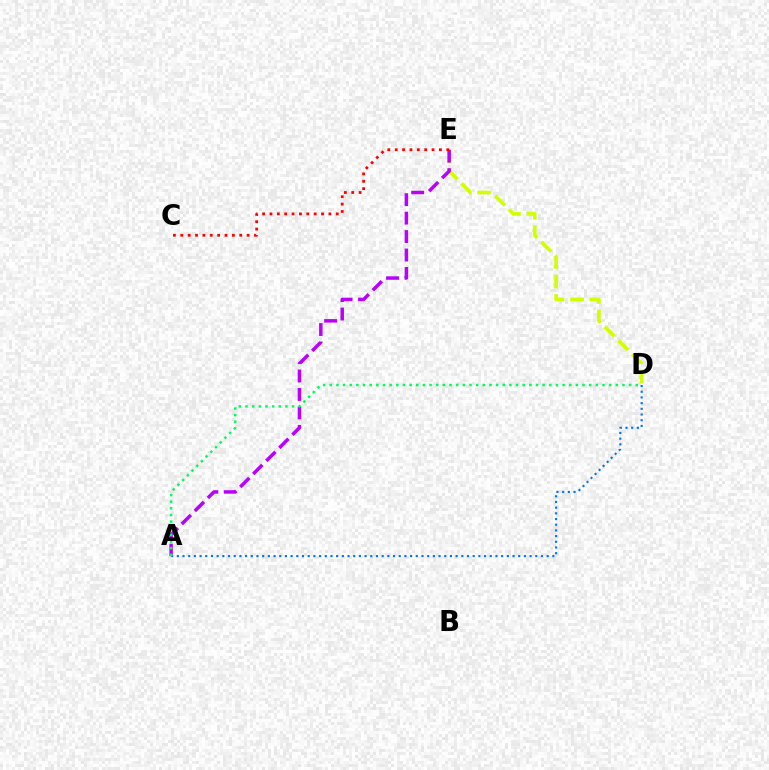{('D', 'E'): [{'color': '#d1ff00', 'line_style': 'dashed', 'thickness': 2.64}], ('A', 'E'): [{'color': '#b900ff', 'line_style': 'dashed', 'thickness': 2.51}], ('A', 'D'): [{'color': '#0074ff', 'line_style': 'dotted', 'thickness': 1.55}, {'color': '#00ff5c', 'line_style': 'dotted', 'thickness': 1.81}], ('C', 'E'): [{'color': '#ff0000', 'line_style': 'dotted', 'thickness': 2.0}]}